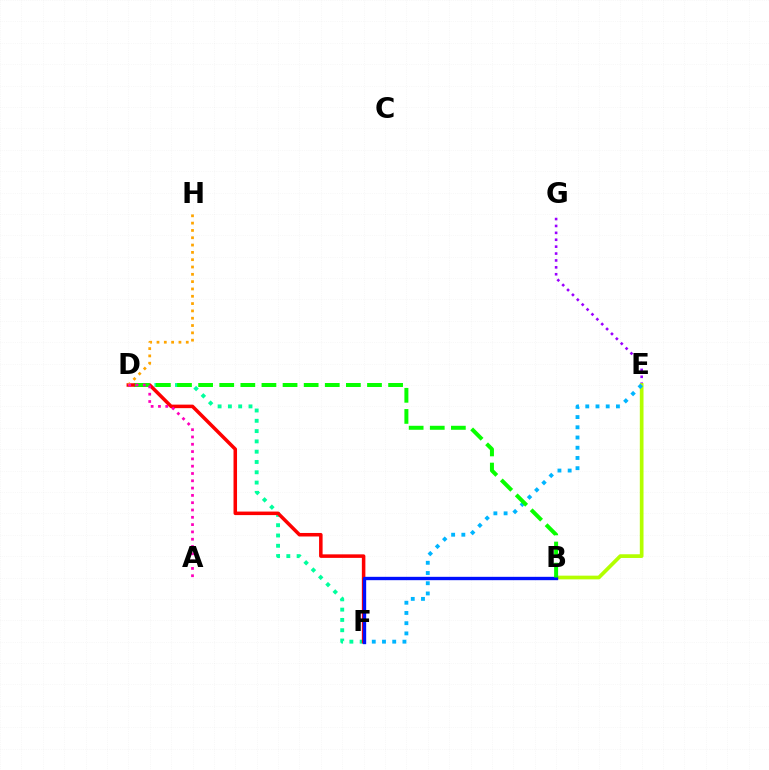{('E', 'G'): [{'color': '#9b00ff', 'line_style': 'dotted', 'thickness': 1.87}], ('D', 'F'): [{'color': '#00ff9d', 'line_style': 'dotted', 'thickness': 2.8}, {'color': '#ff0000', 'line_style': 'solid', 'thickness': 2.54}], ('B', 'E'): [{'color': '#b3ff00', 'line_style': 'solid', 'thickness': 2.67}], ('E', 'F'): [{'color': '#00b5ff', 'line_style': 'dotted', 'thickness': 2.78}], ('B', 'F'): [{'color': '#0010ff', 'line_style': 'solid', 'thickness': 2.41}], ('B', 'D'): [{'color': '#08ff00', 'line_style': 'dashed', 'thickness': 2.87}], ('D', 'H'): [{'color': '#ffa500', 'line_style': 'dotted', 'thickness': 1.99}], ('A', 'D'): [{'color': '#ff00bd', 'line_style': 'dotted', 'thickness': 1.98}]}